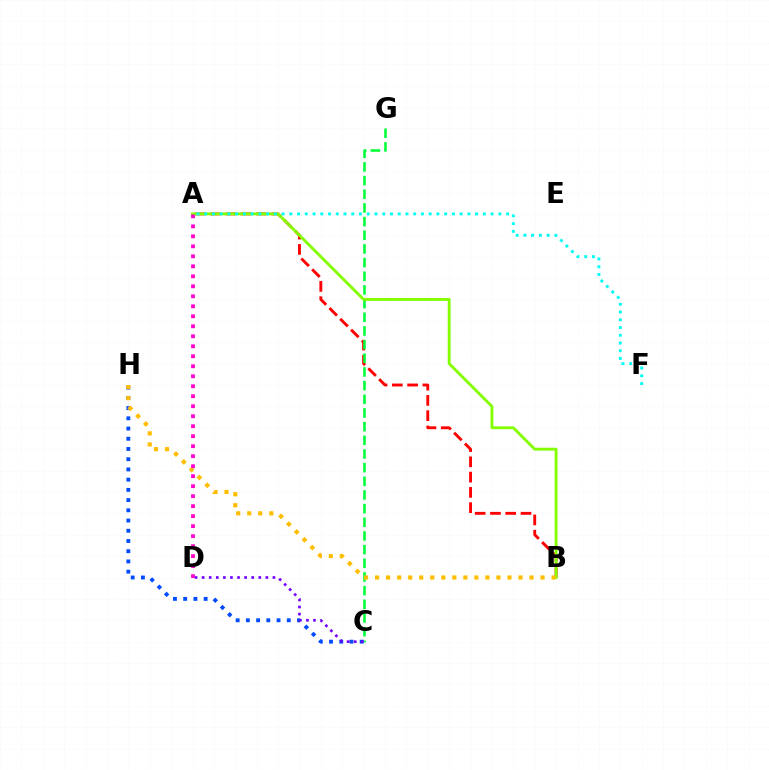{('A', 'B'): [{'color': '#ff0000', 'line_style': 'dashed', 'thickness': 2.08}, {'color': '#84ff00', 'line_style': 'solid', 'thickness': 2.07}], ('C', 'G'): [{'color': '#00ff39', 'line_style': 'dashed', 'thickness': 1.86}], ('C', 'H'): [{'color': '#004bff', 'line_style': 'dotted', 'thickness': 2.78}], ('A', 'F'): [{'color': '#00fff6', 'line_style': 'dotted', 'thickness': 2.1}], ('B', 'H'): [{'color': '#ffbd00', 'line_style': 'dotted', 'thickness': 3.0}], ('C', 'D'): [{'color': '#7200ff', 'line_style': 'dotted', 'thickness': 1.92}], ('A', 'D'): [{'color': '#ff00cf', 'line_style': 'dotted', 'thickness': 2.72}]}